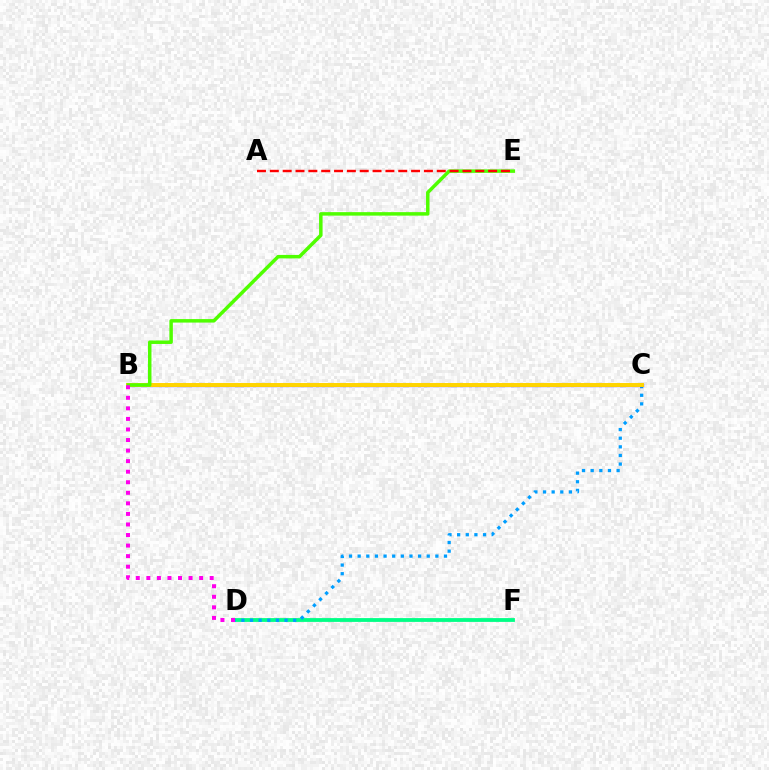{('D', 'F'): [{'color': '#00ff86', 'line_style': 'solid', 'thickness': 2.74}], ('C', 'D'): [{'color': '#009eff', 'line_style': 'dotted', 'thickness': 2.35}], ('B', 'C'): [{'color': '#3700ff', 'line_style': 'solid', 'thickness': 2.33}, {'color': '#ffd500', 'line_style': 'solid', 'thickness': 2.85}], ('B', 'E'): [{'color': '#4fff00', 'line_style': 'solid', 'thickness': 2.51}], ('B', 'D'): [{'color': '#ff00ed', 'line_style': 'dotted', 'thickness': 2.87}], ('A', 'E'): [{'color': '#ff0000', 'line_style': 'dashed', 'thickness': 1.74}]}